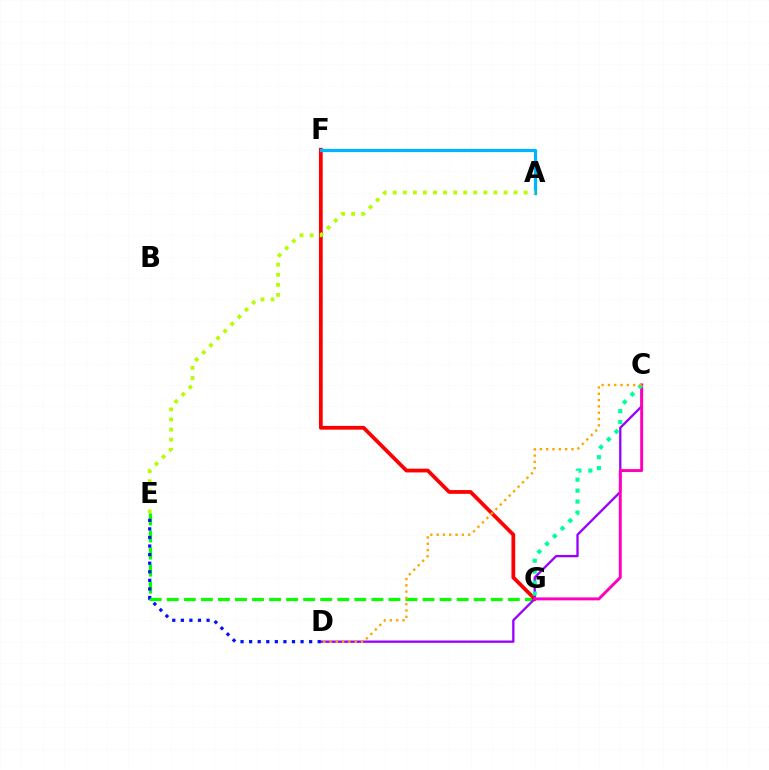{('E', 'G'): [{'color': '#08ff00', 'line_style': 'dashed', 'thickness': 2.32}], ('F', 'G'): [{'color': '#ff0000', 'line_style': 'solid', 'thickness': 2.71}], ('A', 'F'): [{'color': '#00b5ff', 'line_style': 'solid', 'thickness': 2.32}], ('A', 'E'): [{'color': '#b3ff00', 'line_style': 'dotted', 'thickness': 2.74}], ('C', 'D'): [{'color': '#9b00ff', 'line_style': 'solid', 'thickness': 1.67}, {'color': '#ffa500', 'line_style': 'dotted', 'thickness': 1.71}], ('C', 'G'): [{'color': '#ff00bd', 'line_style': 'solid', 'thickness': 2.12}, {'color': '#00ff9d', 'line_style': 'dotted', 'thickness': 2.98}], ('D', 'E'): [{'color': '#0010ff', 'line_style': 'dotted', 'thickness': 2.33}]}